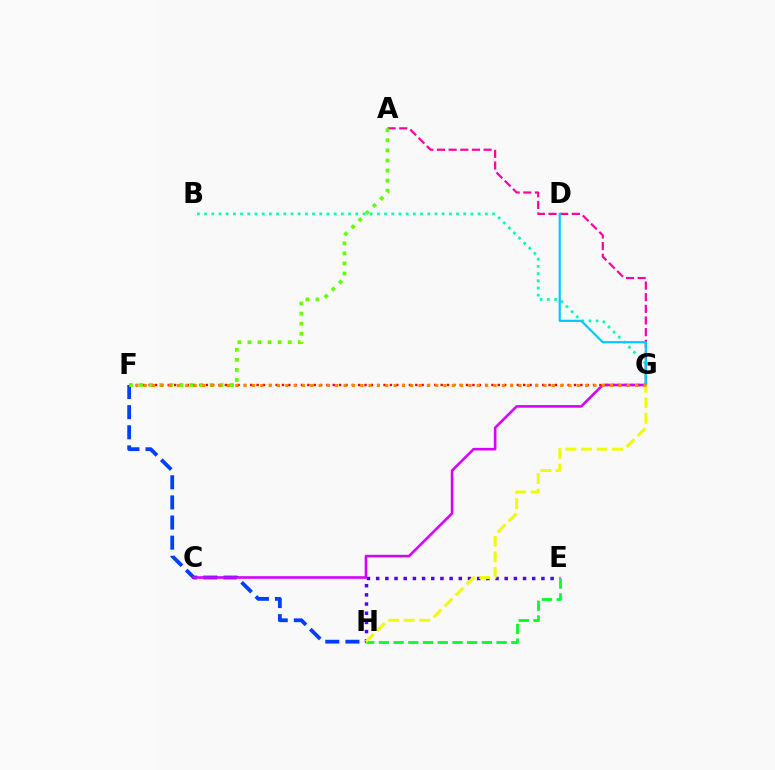{('F', 'G'): [{'color': '#ff0000', 'line_style': 'dotted', 'thickness': 1.72}, {'color': '#ff8800', 'line_style': 'dotted', 'thickness': 2.26}], ('A', 'G'): [{'color': '#ff00a0', 'line_style': 'dashed', 'thickness': 1.58}], ('F', 'H'): [{'color': '#003fff', 'line_style': 'dashed', 'thickness': 2.73}], ('B', 'G'): [{'color': '#00ffaf', 'line_style': 'dotted', 'thickness': 1.96}], ('C', 'G'): [{'color': '#d600ff', 'line_style': 'solid', 'thickness': 1.88}], ('D', 'G'): [{'color': '#00c7ff', 'line_style': 'solid', 'thickness': 1.57}], ('E', 'H'): [{'color': '#4f00ff', 'line_style': 'dotted', 'thickness': 2.49}, {'color': '#00ff27', 'line_style': 'dashed', 'thickness': 2.0}], ('A', 'F'): [{'color': '#66ff00', 'line_style': 'dotted', 'thickness': 2.74}], ('G', 'H'): [{'color': '#eeff00', 'line_style': 'dashed', 'thickness': 2.11}]}